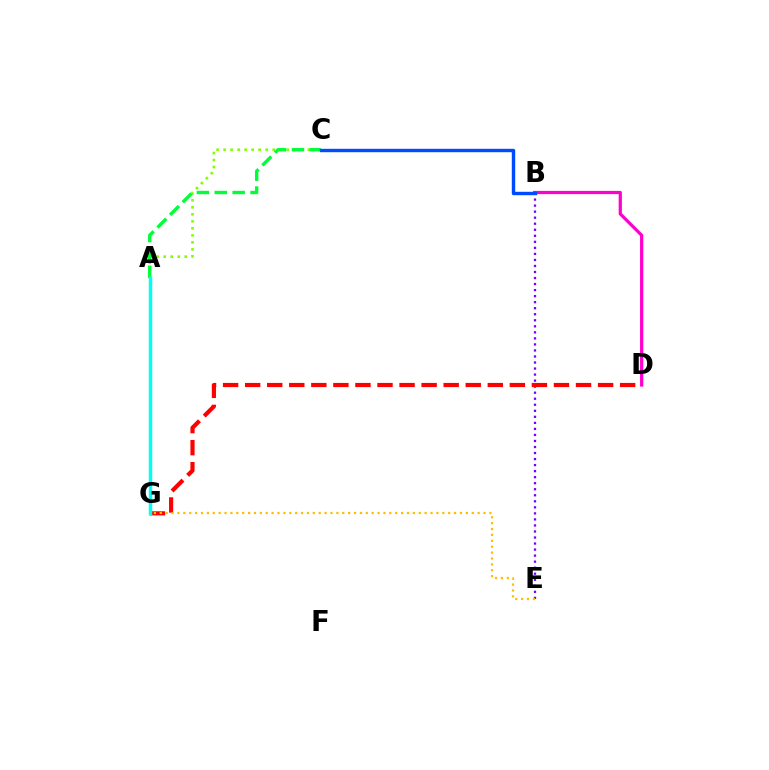{('A', 'C'): [{'color': '#84ff00', 'line_style': 'dotted', 'thickness': 1.91}, {'color': '#00ff39', 'line_style': 'dashed', 'thickness': 2.43}], ('B', 'D'): [{'color': '#ff00cf', 'line_style': 'solid', 'thickness': 2.32}], ('B', 'E'): [{'color': '#7200ff', 'line_style': 'dotted', 'thickness': 1.64}], ('D', 'G'): [{'color': '#ff0000', 'line_style': 'dashed', 'thickness': 3.0}], ('A', 'G'): [{'color': '#00fff6', 'line_style': 'solid', 'thickness': 2.49}], ('E', 'G'): [{'color': '#ffbd00', 'line_style': 'dotted', 'thickness': 1.6}], ('B', 'C'): [{'color': '#004bff', 'line_style': 'solid', 'thickness': 2.45}]}